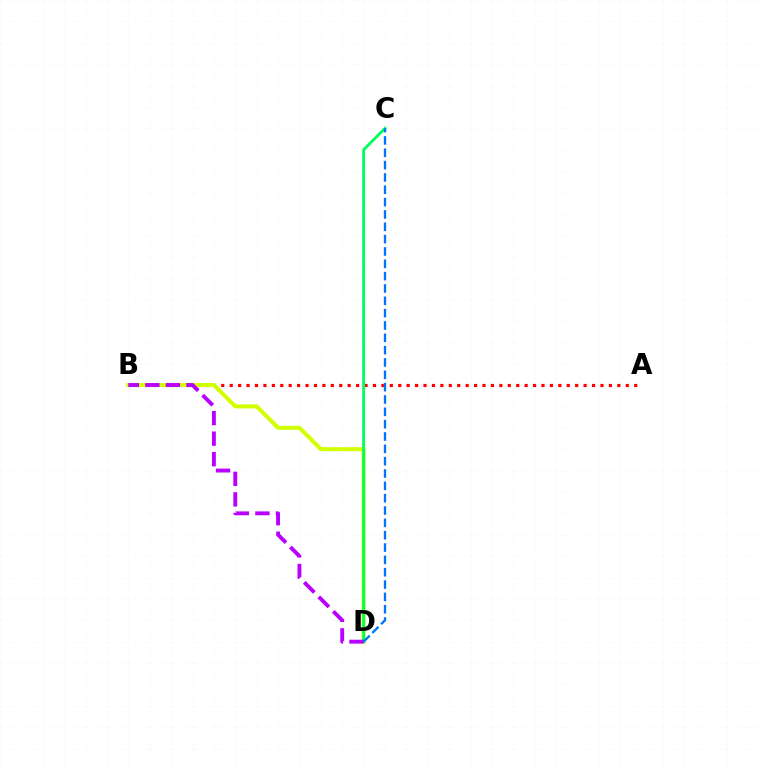{('A', 'B'): [{'color': '#ff0000', 'line_style': 'dotted', 'thickness': 2.29}], ('B', 'D'): [{'color': '#d1ff00', 'line_style': 'solid', 'thickness': 2.9}, {'color': '#b900ff', 'line_style': 'dashed', 'thickness': 2.79}], ('C', 'D'): [{'color': '#00ff5c', 'line_style': 'solid', 'thickness': 2.05}, {'color': '#0074ff', 'line_style': 'dashed', 'thickness': 1.68}]}